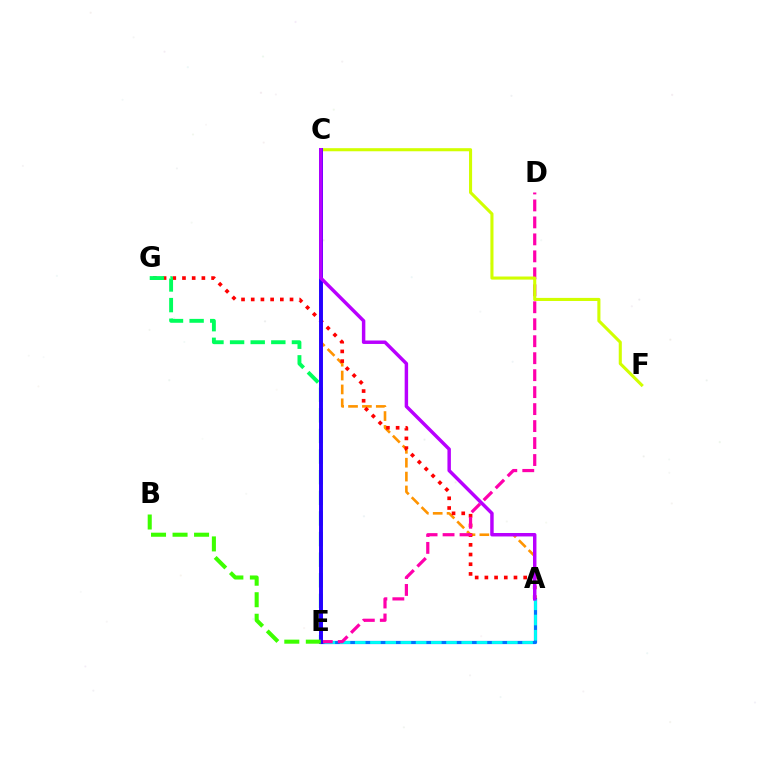{('A', 'E'): [{'color': '#0074ff', 'line_style': 'solid', 'thickness': 2.31}, {'color': '#00fff6', 'line_style': 'dashed', 'thickness': 2.07}], ('A', 'C'): [{'color': '#ff9400', 'line_style': 'dashed', 'thickness': 1.89}, {'color': '#b900ff', 'line_style': 'solid', 'thickness': 2.49}], ('A', 'G'): [{'color': '#ff0000', 'line_style': 'dotted', 'thickness': 2.64}], ('D', 'E'): [{'color': '#ff00ac', 'line_style': 'dashed', 'thickness': 2.31}], ('C', 'F'): [{'color': '#d1ff00', 'line_style': 'solid', 'thickness': 2.22}], ('E', 'G'): [{'color': '#00ff5c', 'line_style': 'dashed', 'thickness': 2.8}], ('C', 'E'): [{'color': '#2500ff', 'line_style': 'solid', 'thickness': 2.83}], ('B', 'E'): [{'color': '#3dff00', 'line_style': 'dashed', 'thickness': 2.92}]}